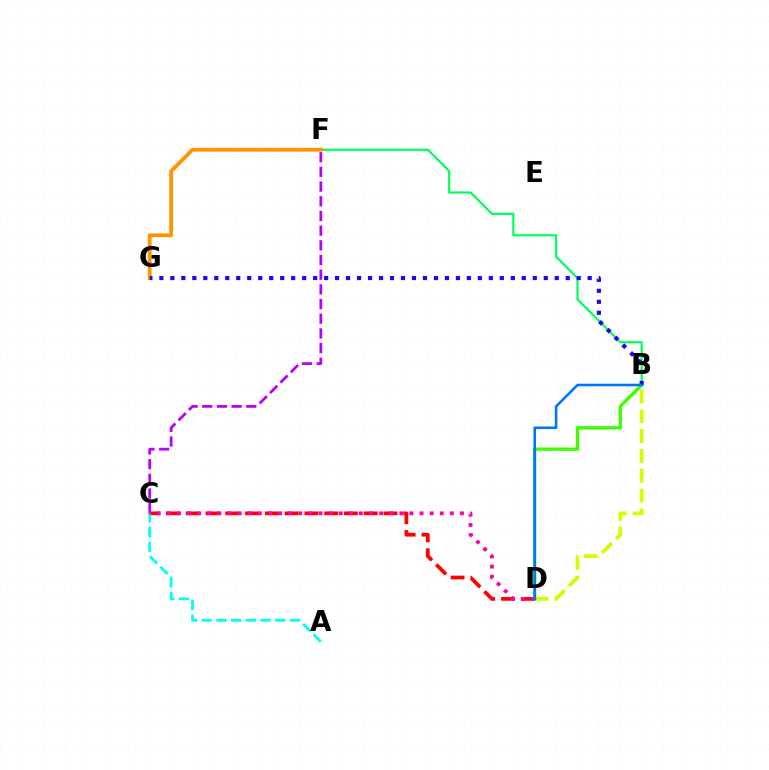{('B', 'D'): [{'color': '#d1ff00', 'line_style': 'dashed', 'thickness': 2.69}, {'color': '#3dff00', 'line_style': 'solid', 'thickness': 2.39}, {'color': '#0074ff', 'line_style': 'solid', 'thickness': 1.84}], ('C', 'D'): [{'color': '#ff0000', 'line_style': 'dashed', 'thickness': 2.69}, {'color': '#ff00ac', 'line_style': 'dotted', 'thickness': 2.75}], ('B', 'F'): [{'color': '#00ff5c', 'line_style': 'solid', 'thickness': 1.58}], ('F', 'G'): [{'color': '#ff9400', 'line_style': 'solid', 'thickness': 2.71}], ('B', 'G'): [{'color': '#2500ff', 'line_style': 'dotted', 'thickness': 2.98}], ('A', 'C'): [{'color': '#00fff6', 'line_style': 'dashed', 'thickness': 2.0}], ('C', 'F'): [{'color': '#b900ff', 'line_style': 'dashed', 'thickness': 1.99}]}